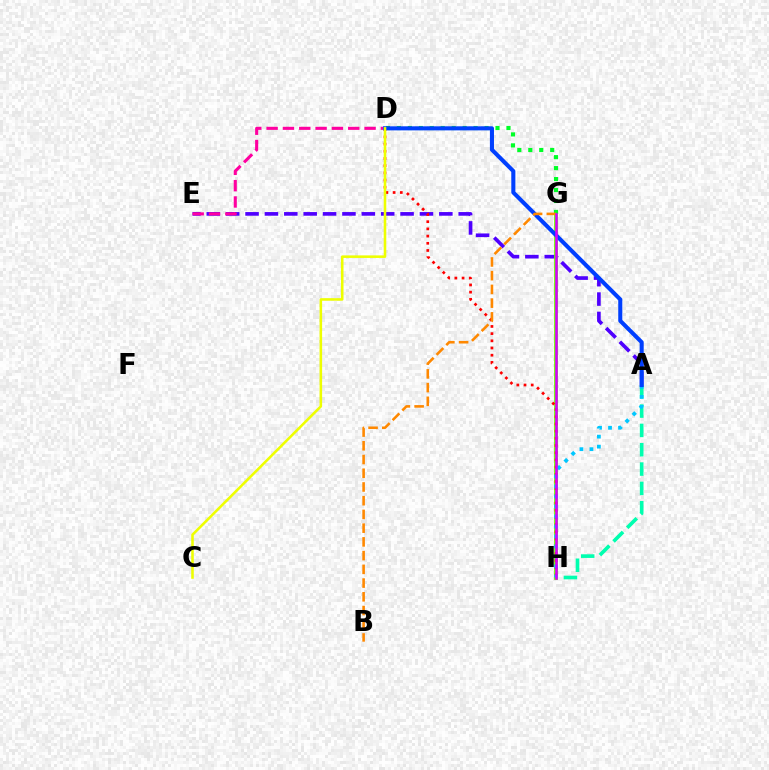{('A', 'H'): [{'color': '#00ffaf', 'line_style': 'dashed', 'thickness': 2.63}, {'color': '#00c7ff', 'line_style': 'dotted', 'thickness': 2.72}], ('A', 'E'): [{'color': '#4f00ff', 'line_style': 'dashed', 'thickness': 2.63}], ('D', 'E'): [{'color': '#ff00a0', 'line_style': 'dashed', 'thickness': 2.22}], ('G', 'H'): [{'color': '#66ff00', 'line_style': 'solid', 'thickness': 2.68}, {'color': '#d600ff', 'line_style': 'solid', 'thickness': 1.83}], ('D', 'G'): [{'color': '#00ff27', 'line_style': 'dotted', 'thickness': 2.98}], ('D', 'H'): [{'color': '#ff0000', 'line_style': 'dotted', 'thickness': 1.95}], ('A', 'D'): [{'color': '#003fff', 'line_style': 'solid', 'thickness': 2.93}], ('B', 'G'): [{'color': '#ff8800', 'line_style': 'dashed', 'thickness': 1.87}], ('C', 'D'): [{'color': '#eeff00', 'line_style': 'solid', 'thickness': 1.84}]}